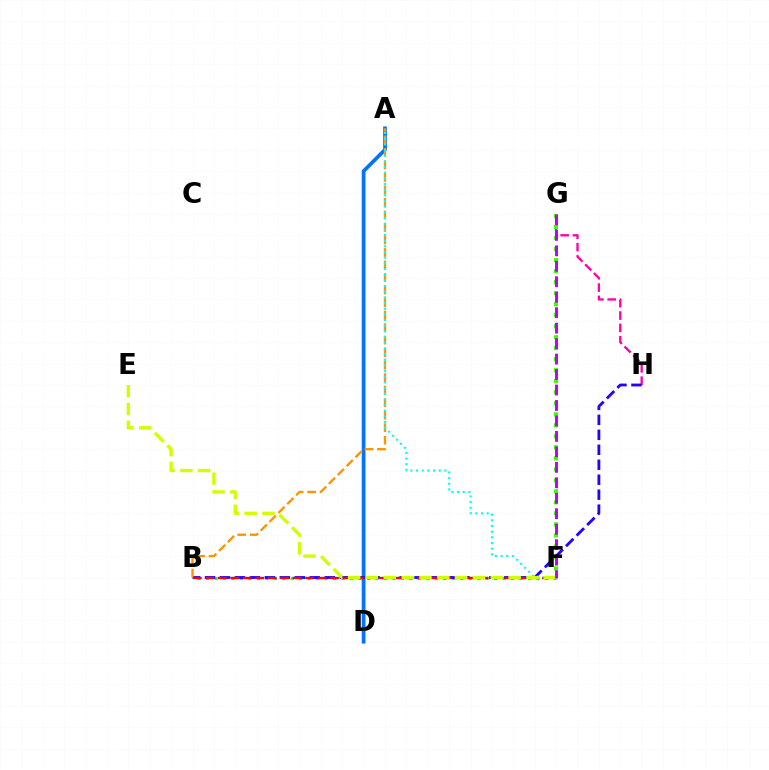{('G', 'H'): [{'color': '#ff00ac', 'line_style': 'dashed', 'thickness': 1.68}], ('F', 'G'): [{'color': '#3dff00', 'line_style': 'dotted', 'thickness': 2.99}, {'color': '#b900ff', 'line_style': 'dashed', 'thickness': 2.1}], ('A', 'D'): [{'color': '#0074ff', 'line_style': 'solid', 'thickness': 2.69}], ('B', 'F'): [{'color': '#00ff5c', 'line_style': 'dotted', 'thickness': 2.3}, {'color': '#ff0000', 'line_style': 'dashed', 'thickness': 1.69}], ('B', 'H'): [{'color': '#2500ff', 'line_style': 'dashed', 'thickness': 2.03}], ('A', 'B'): [{'color': '#ff9400', 'line_style': 'dashed', 'thickness': 1.7}], ('A', 'F'): [{'color': '#00fff6', 'line_style': 'dotted', 'thickness': 1.54}], ('E', 'F'): [{'color': '#d1ff00', 'line_style': 'dashed', 'thickness': 2.42}]}